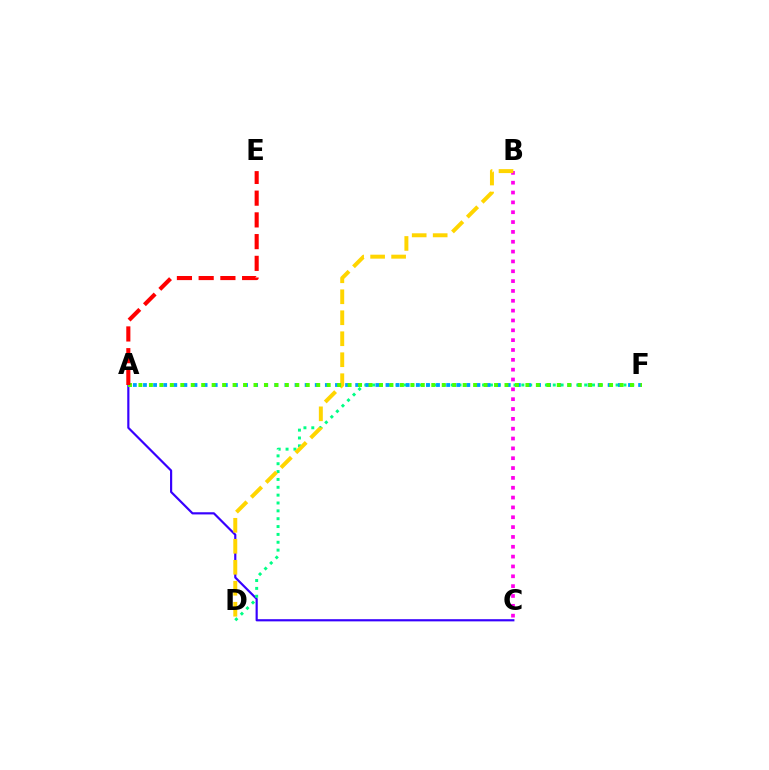{('A', 'C'): [{'color': '#3700ff', 'line_style': 'solid', 'thickness': 1.57}], ('D', 'F'): [{'color': '#00ff86', 'line_style': 'dotted', 'thickness': 2.13}], ('B', 'C'): [{'color': '#ff00ed', 'line_style': 'dotted', 'thickness': 2.67}], ('B', 'D'): [{'color': '#ffd500', 'line_style': 'dashed', 'thickness': 2.85}], ('A', 'F'): [{'color': '#009eff', 'line_style': 'dotted', 'thickness': 2.75}, {'color': '#4fff00', 'line_style': 'dotted', 'thickness': 2.84}], ('A', 'E'): [{'color': '#ff0000', 'line_style': 'dashed', 'thickness': 2.95}]}